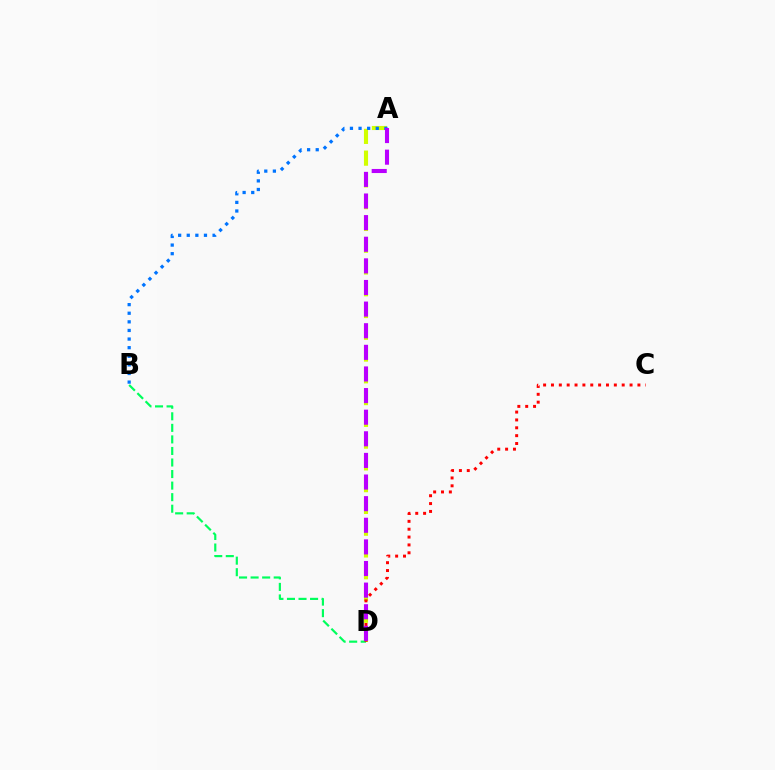{('A', 'D'): [{'color': '#d1ff00', 'line_style': 'dashed', 'thickness': 2.96}, {'color': '#b900ff', 'line_style': 'dashed', 'thickness': 2.94}], ('A', 'B'): [{'color': '#0074ff', 'line_style': 'dotted', 'thickness': 2.34}], ('B', 'D'): [{'color': '#00ff5c', 'line_style': 'dashed', 'thickness': 1.57}], ('C', 'D'): [{'color': '#ff0000', 'line_style': 'dotted', 'thickness': 2.14}]}